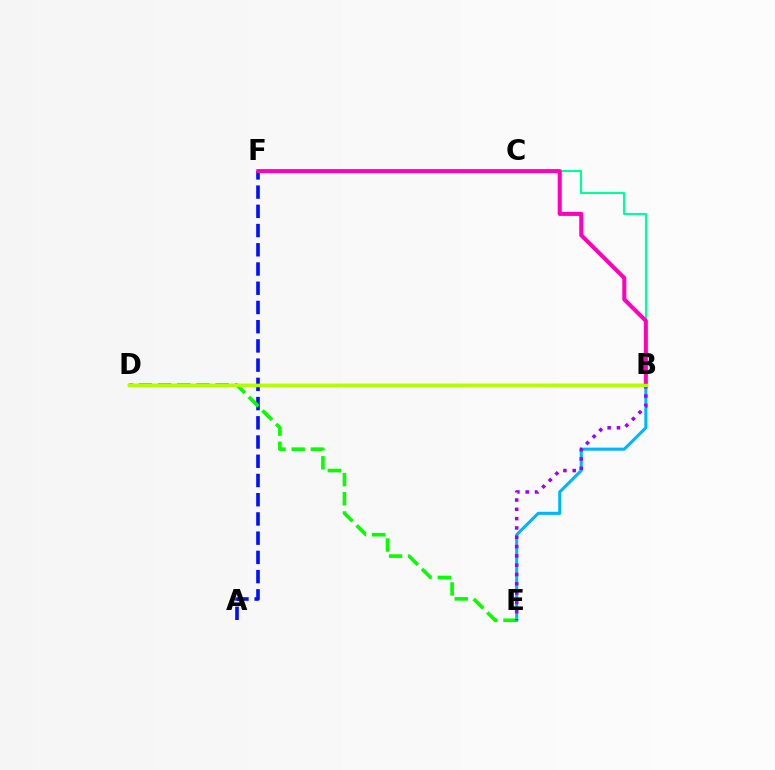{('A', 'F'): [{'color': '#0010ff', 'line_style': 'dashed', 'thickness': 2.61}], ('B', 'E'): [{'color': '#00b5ff', 'line_style': 'solid', 'thickness': 2.2}, {'color': '#9b00ff', 'line_style': 'dotted', 'thickness': 2.53}], ('B', 'C'): [{'color': '#00ff9d', 'line_style': 'solid', 'thickness': 1.53}], ('B', 'D'): [{'color': '#ffa500', 'line_style': 'solid', 'thickness': 1.69}, {'color': '#b3ff00', 'line_style': 'solid', 'thickness': 2.49}], ('D', 'E'): [{'color': '#08ff00', 'line_style': 'dashed', 'thickness': 2.61}], ('C', 'F'): [{'color': '#ff0000', 'line_style': 'solid', 'thickness': 1.87}], ('B', 'F'): [{'color': '#ff00bd', 'line_style': 'solid', 'thickness': 2.92}]}